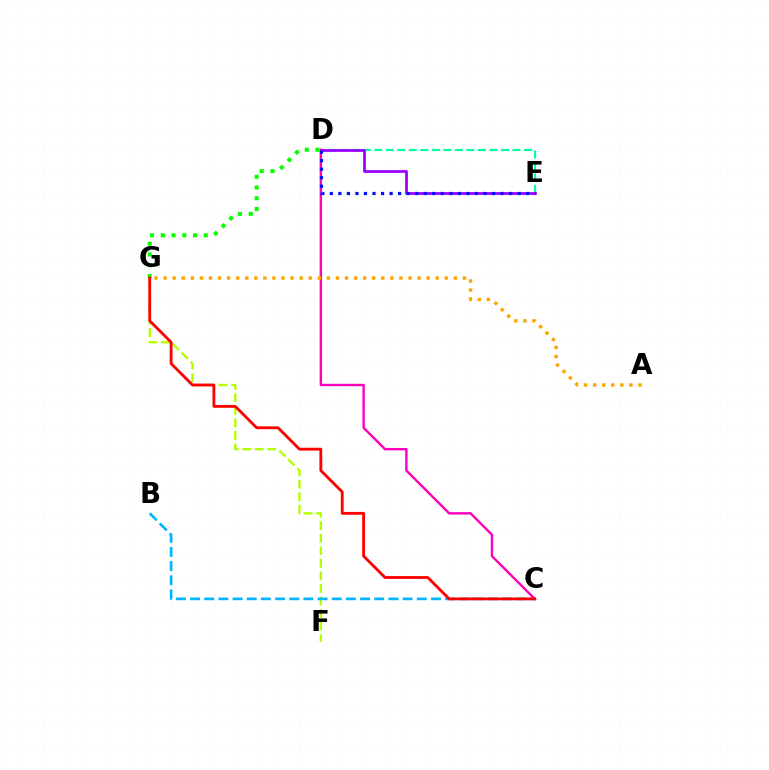{('D', 'E'): [{'color': '#00ff9d', 'line_style': 'dashed', 'thickness': 1.56}, {'color': '#9b00ff', 'line_style': 'solid', 'thickness': 1.98}, {'color': '#0010ff', 'line_style': 'dotted', 'thickness': 2.32}], ('D', 'G'): [{'color': '#08ff00', 'line_style': 'dotted', 'thickness': 2.92}], ('F', 'G'): [{'color': '#b3ff00', 'line_style': 'dashed', 'thickness': 1.71}], ('B', 'C'): [{'color': '#00b5ff', 'line_style': 'dashed', 'thickness': 1.93}], ('C', 'D'): [{'color': '#ff00bd', 'line_style': 'solid', 'thickness': 1.73}], ('C', 'G'): [{'color': '#ff0000', 'line_style': 'solid', 'thickness': 2.04}], ('A', 'G'): [{'color': '#ffa500', 'line_style': 'dotted', 'thickness': 2.46}]}